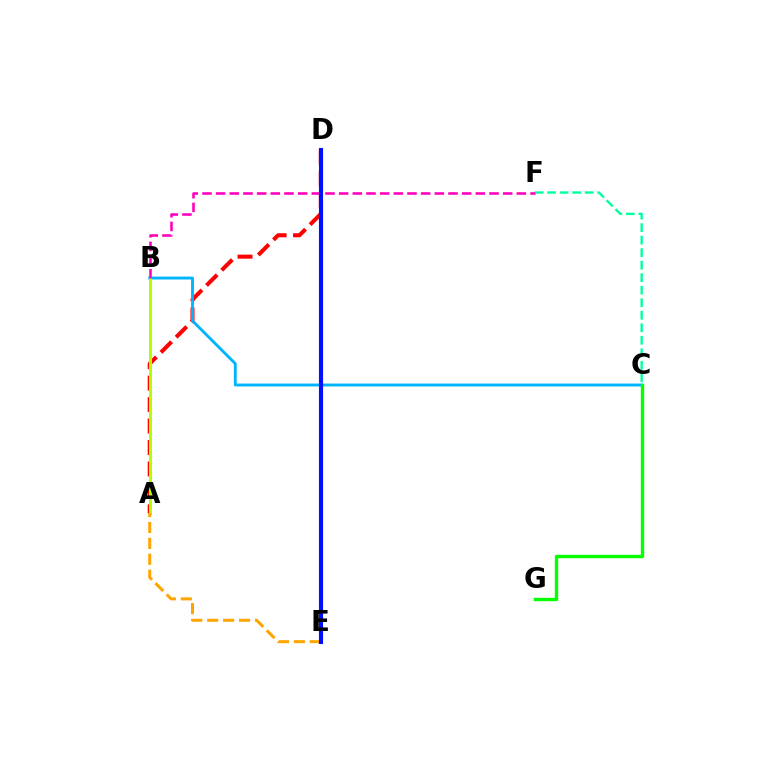{('A', 'B'): [{'color': '#9b00ff', 'line_style': 'solid', 'thickness': 1.92}, {'color': '#b3ff00', 'line_style': 'solid', 'thickness': 2.16}], ('A', 'D'): [{'color': '#ff0000', 'line_style': 'dashed', 'thickness': 2.91}], ('B', 'C'): [{'color': '#00b5ff', 'line_style': 'solid', 'thickness': 2.08}], ('C', 'F'): [{'color': '#00ff9d', 'line_style': 'dashed', 'thickness': 1.7}], ('C', 'G'): [{'color': '#08ff00', 'line_style': 'solid', 'thickness': 2.43}], ('A', 'E'): [{'color': '#ffa500', 'line_style': 'dashed', 'thickness': 2.16}], ('B', 'F'): [{'color': '#ff00bd', 'line_style': 'dashed', 'thickness': 1.86}], ('D', 'E'): [{'color': '#0010ff', 'line_style': 'solid', 'thickness': 2.96}]}